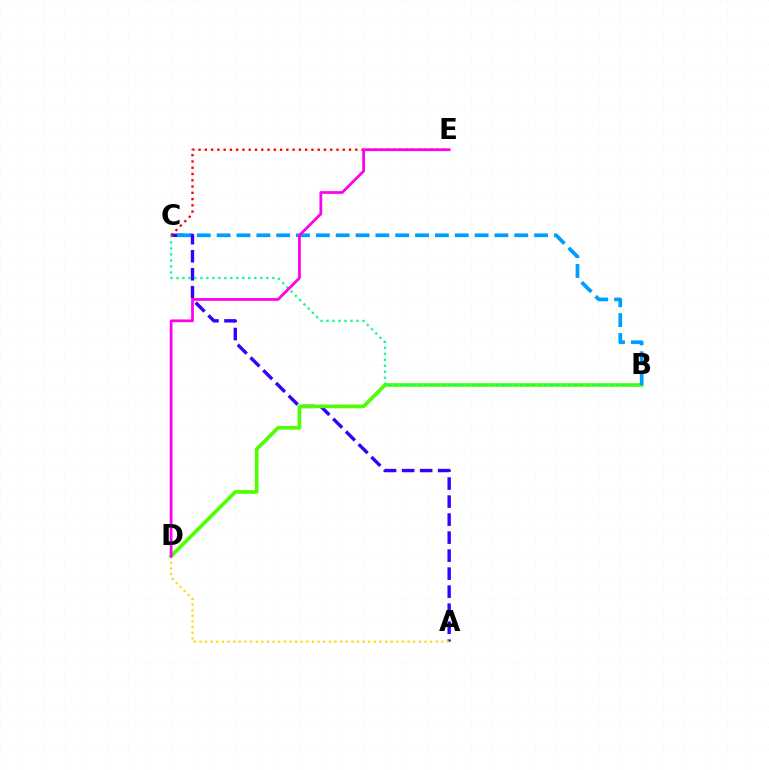{('A', 'C'): [{'color': '#3700ff', 'line_style': 'dashed', 'thickness': 2.45}], ('A', 'D'): [{'color': '#ffd500', 'line_style': 'dotted', 'thickness': 1.53}], ('B', 'D'): [{'color': '#4fff00', 'line_style': 'solid', 'thickness': 2.62}], ('B', 'C'): [{'color': '#00ff86', 'line_style': 'dotted', 'thickness': 1.63}, {'color': '#009eff', 'line_style': 'dashed', 'thickness': 2.7}], ('C', 'E'): [{'color': '#ff0000', 'line_style': 'dotted', 'thickness': 1.7}], ('D', 'E'): [{'color': '#ff00ed', 'line_style': 'solid', 'thickness': 1.99}]}